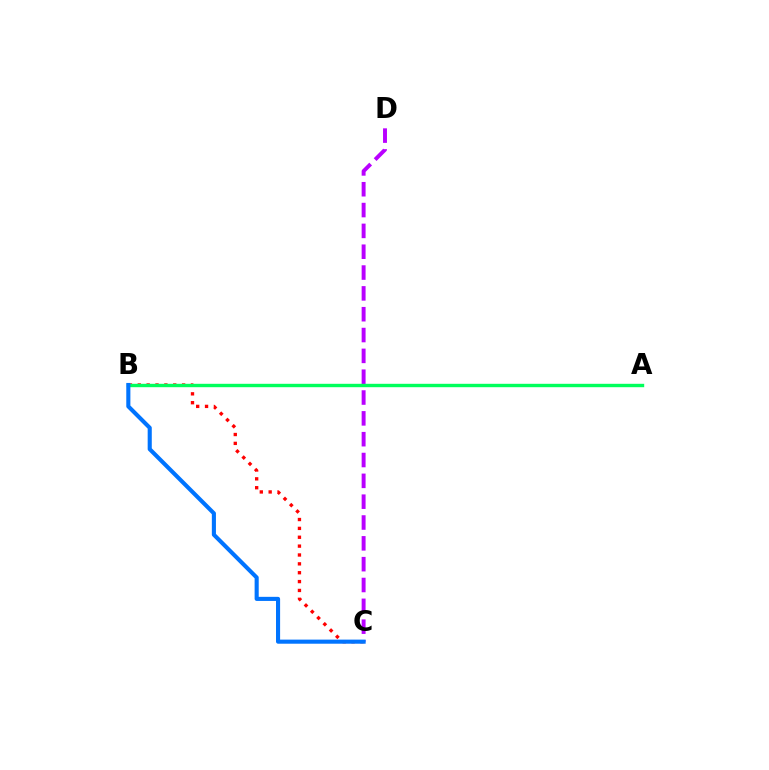{('A', 'B'): [{'color': '#d1ff00', 'line_style': 'dashed', 'thickness': 1.85}, {'color': '#00ff5c', 'line_style': 'solid', 'thickness': 2.44}], ('C', 'D'): [{'color': '#b900ff', 'line_style': 'dashed', 'thickness': 2.83}], ('B', 'C'): [{'color': '#ff0000', 'line_style': 'dotted', 'thickness': 2.41}, {'color': '#0074ff', 'line_style': 'solid', 'thickness': 2.95}]}